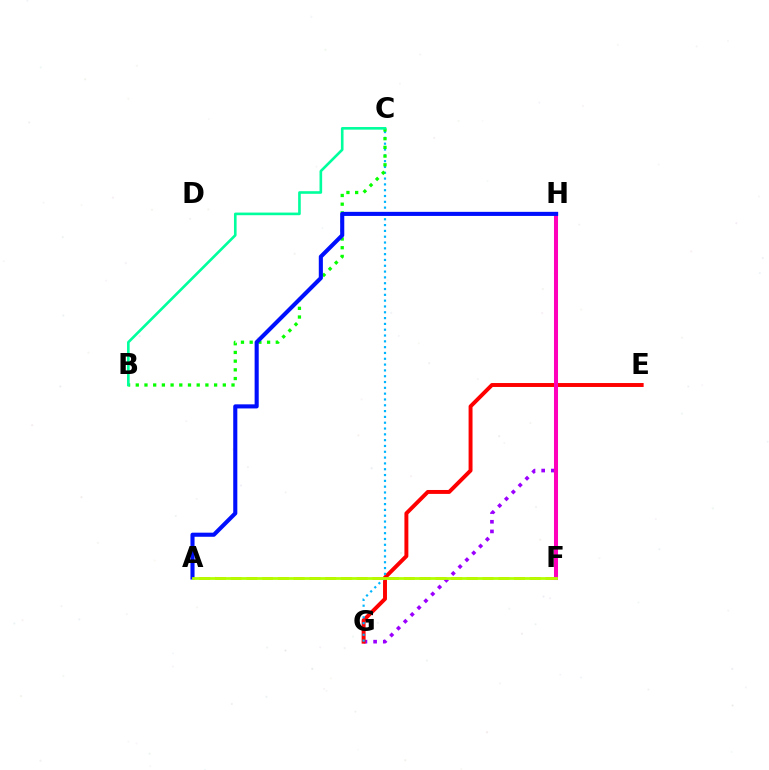{('A', 'F'): [{'color': '#ffa500', 'line_style': 'dashed', 'thickness': 2.14}, {'color': '#b3ff00', 'line_style': 'solid', 'thickness': 1.99}], ('G', 'H'): [{'color': '#9b00ff', 'line_style': 'dotted', 'thickness': 2.63}], ('E', 'G'): [{'color': '#ff0000', 'line_style': 'solid', 'thickness': 2.83}], ('F', 'H'): [{'color': '#ff00bd', 'line_style': 'solid', 'thickness': 2.91}], ('C', 'G'): [{'color': '#00b5ff', 'line_style': 'dotted', 'thickness': 1.58}], ('B', 'C'): [{'color': '#08ff00', 'line_style': 'dotted', 'thickness': 2.36}, {'color': '#00ff9d', 'line_style': 'solid', 'thickness': 1.89}], ('A', 'H'): [{'color': '#0010ff', 'line_style': 'solid', 'thickness': 2.95}]}